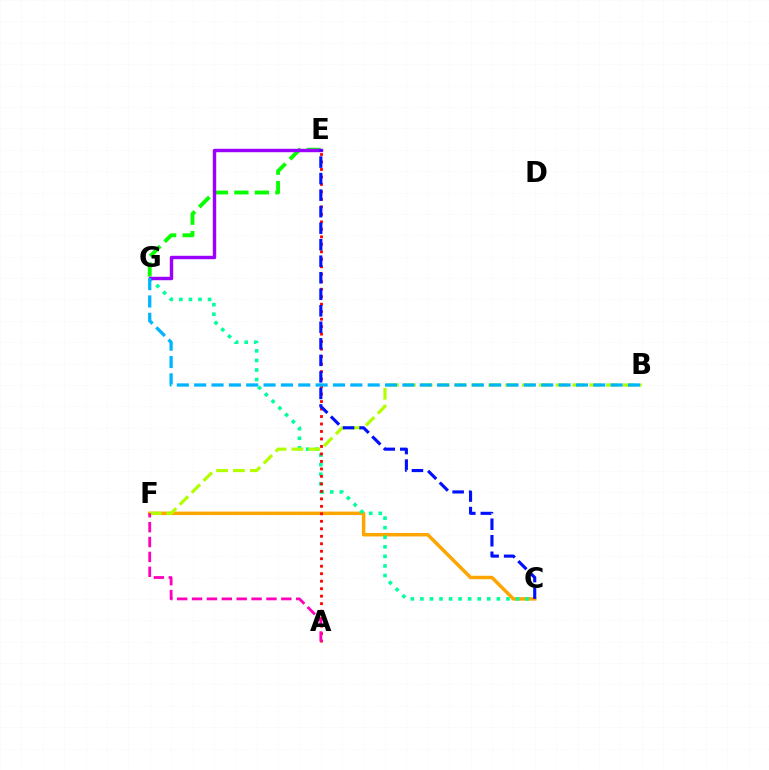{('C', 'F'): [{'color': '#ffa500', 'line_style': 'solid', 'thickness': 2.51}], ('C', 'G'): [{'color': '#00ff9d', 'line_style': 'dotted', 'thickness': 2.6}], ('A', 'E'): [{'color': '#ff0000', 'line_style': 'dotted', 'thickness': 2.03}], ('E', 'G'): [{'color': '#08ff00', 'line_style': 'dashed', 'thickness': 2.79}, {'color': '#9b00ff', 'line_style': 'solid', 'thickness': 2.46}], ('B', 'F'): [{'color': '#b3ff00', 'line_style': 'dashed', 'thickness': 2.29}], ('B', 'G'): [{'color': '#00b5ff', 'line_style': 'dashed', 'thickness': 2.36}], ('A', 'F'): [{'color': '#ff00bd', 'line_style': 'dashed', 'thickness': 2.02}], ('C', 'E'): [{'color': '#0010ff', 'line_style': 'dashed', 'thickness': 2.24}]}